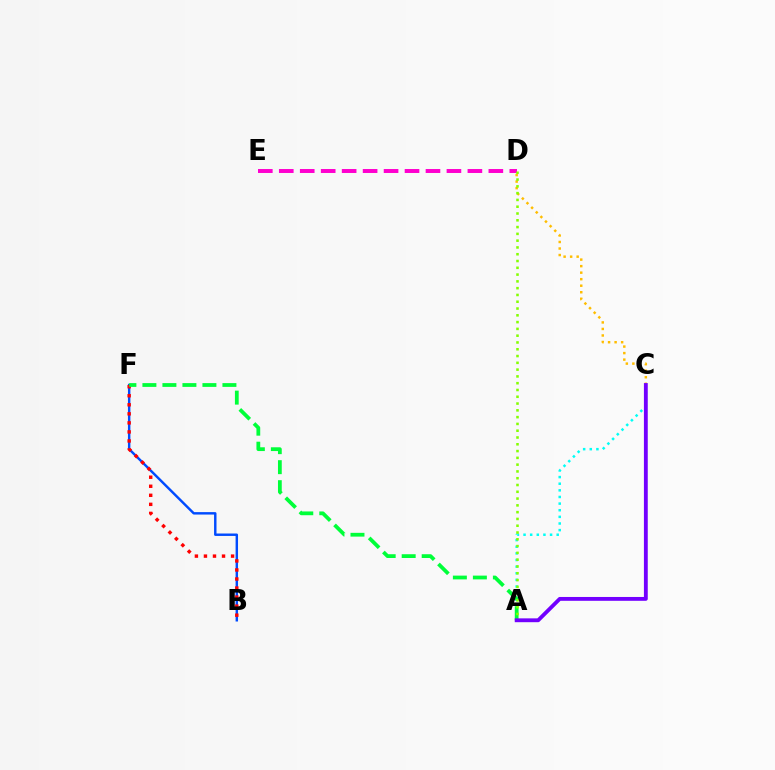{('D', 'E'): [{'color': '#ff00cf', 'line_style': 'dashed', 'thickness': 2.85}], ('C', 'D'): [{'color': '#ffbd00', 'line_style': 'dotted', 'thickness': 1.77}], ('A', 'C'): [{'color': '#00fff6', 'line_style': 'dotted', 'thickness': 1.8}, {'color': '#7200ff', 'line_style': 'solid', 'thickness': 2.76}], ('B', 'F'): [{'color': '#004bff', 'line_style': 'solid', 'thickness': 1.75}, {'color': '#ff0000', 'line_style': 'dotted', 'thickness': 2.46}], ('A', 'F'): [{'color': '#00ff39', 'line_style': 'dashed', 'thickness': 2.72}], ('A', 'D'): [{'color': '#84ff00', 'line_style': 'dotted', 'thickness': 1.84}]}